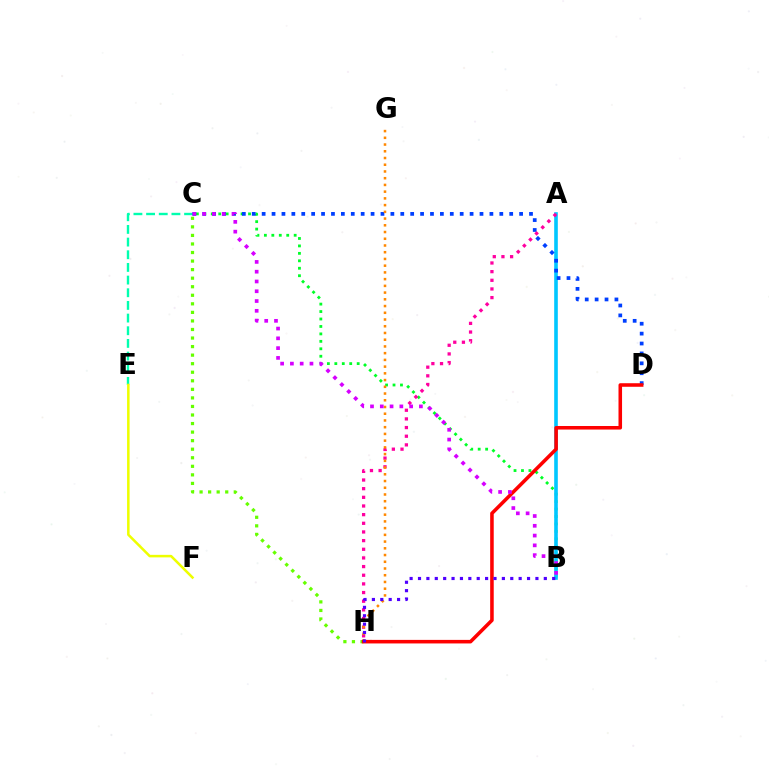{('B', 'C'): [{'color': '#00ff27', 'line_style': 'dotted', 'thickness': 2.02}, {'color': '#d600ff', 'line_style': 'dotted', 'thickness': 2.66}], ('C', 'E'): [{'color': '#00ffaf', 'line_style': 'dashed', 'thickness': 1.72}], ('A', 'B'): [{'color': '#00c7ff', 'line_style': 'solid', 'thickness': 2.6}], ('C', 'D'): [{'color': '#003fff', 'line_style': 'dotted', 'thickness': 2.69}], ('C', 'H'): [{'color': '#66ff00', 'line_style': 'dotted', 'thickness': 2.32}], ('A', 'H'): [{'color': '#ff00a0', 'line_style': 'dotted', 'thickness': 2.35}], ('E', 'F'): [{'color': '#eeff00', 'line_style': 'solid', 'thickness': 1.82}], ('G', 'H'): [{'color': '#ff8800', 'line_style': 'dotted', 'thickness': 1.83}], ('D', 'H'): [{'color': '#ff0000', 'line_style': 'solid', 'thickness': 2.56}], ('B', 'H'): [{'color': '#4f00ff', 'line_style': 'dotted', 'thickness': 2.28}]}